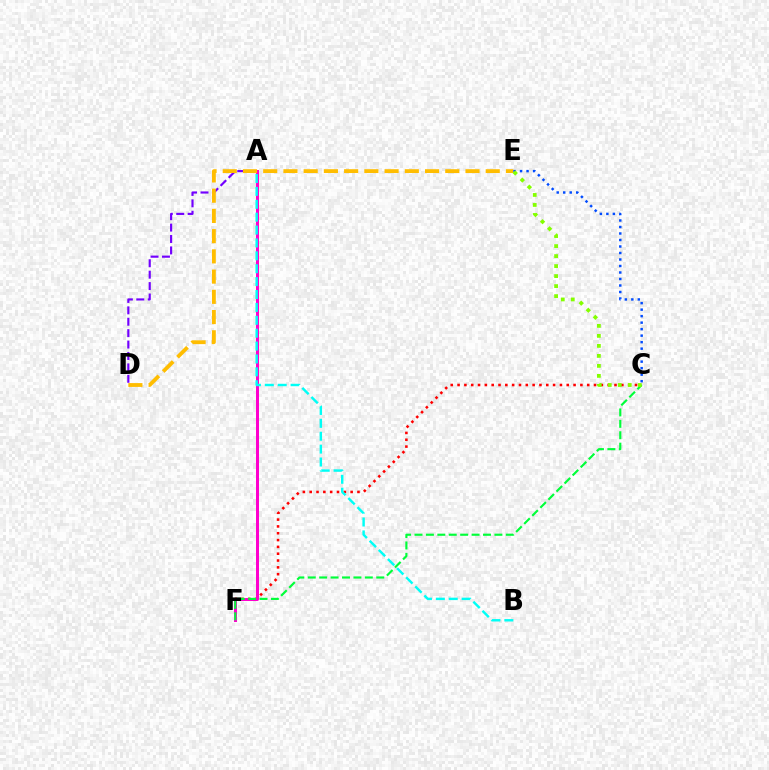{('A', 'D'): [{'color': '#7200ff', 'line_style': 'dashed', 'thickness': 1.55}], ('C', 'F'): [{'color': '#ff0000', 'line_style': 'dotted', 'thickness': 1.85}, {'color': '#00ff39', 'line_style': 'dashed', 'thickness': 1.55}], ('A', 'F'): [{'color': '#ff00cf', 'line_style': 'solid', 'thickness': 2.15}], ('D', 'E'): [{'color': '#ffbd00', 'line_style': 'dashed', 'thickness': 2.75}], ('C', 'E'): [{'color': '#004bff', 'line_style': 'dotted', 'thickness': 1.77}, {'color': '#84ff00', 'line_style': 'dotted', 'thickness': 2.72}], ('A', 'B'): [{'color': '#00fff6', 'line_style': 'dashed', 'thickness': 1.75}]}